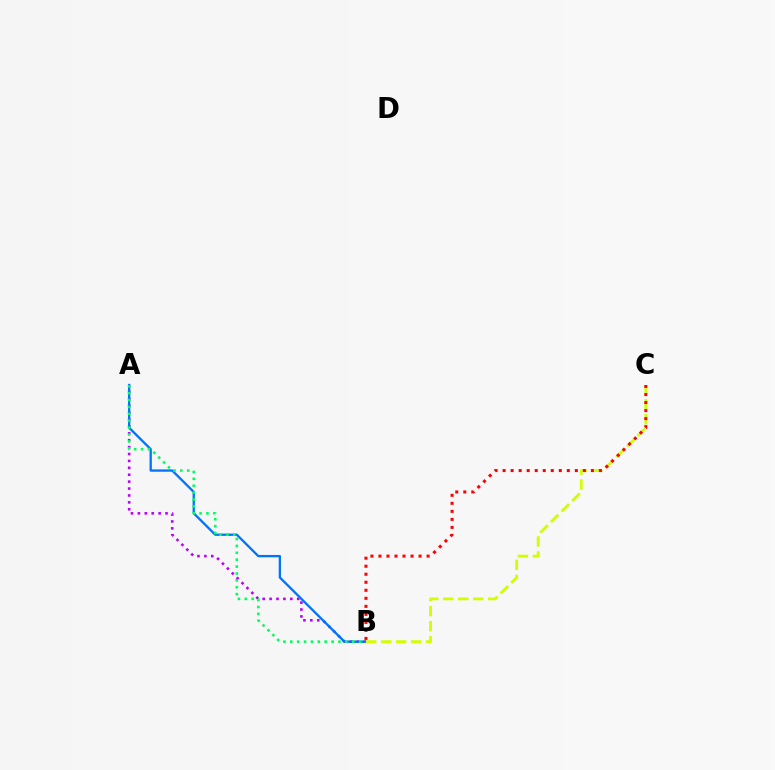{('A', 'B'): [{'color': '#b900ff', 'line_style': 'dotted', 'thickness': 1.88}, {'color': '#0074ff', 'line_style': 'solid', 'thickness': 1.67}, {'color': '#00ff5c', 'line_style': 'dotted', 'thickness': 1.87}], ('B', 'C'): [{'color': '#d1ff00', 'line_style': 'dashed', 'thickness': 2.03}, {'color': '#ff0000', 'line_style': 'dotted', 'thickness': 2.18}]}